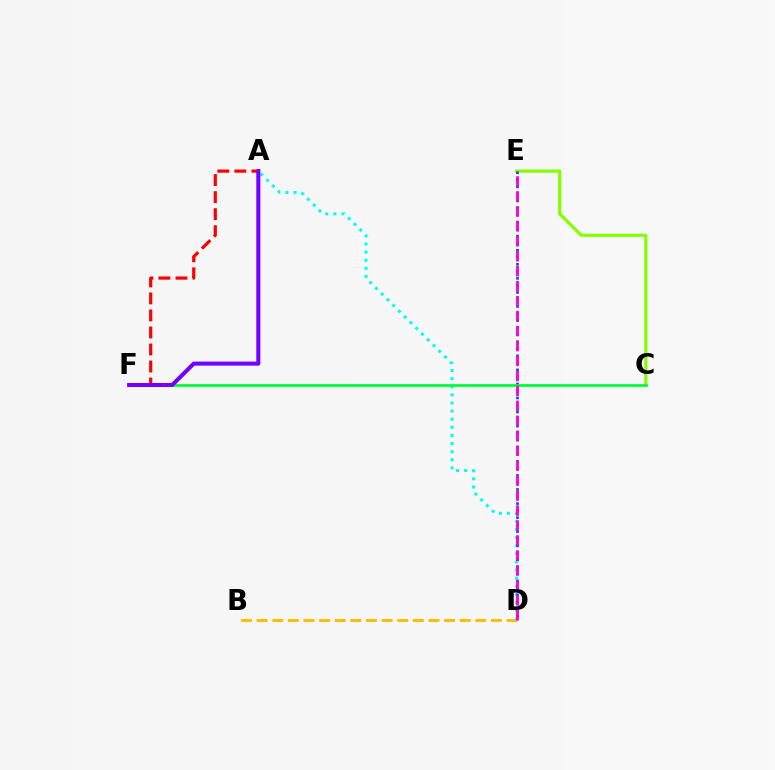{('B', 'D'): [{'color': '#ffbd00', 'line_style': 'dashed', 'thickness': 2.12}], ('C', 'E'): [{'color': '#84ff00', 'line_style': 'solid', 'thickness': 2.32}], ('A', 'D'): [{'color': '#00fff6', 'line_style': 'dotted', 'thickness': 2.2}], ('D', 'E'): [{'color': '#004bff', 'line_style': 'dotted', 'thickness': 1.91}, {'color': '#ff00cf', 'line_style': 'dashed', 'thickness': 2.03}], ('A', 'F'): [{'color': '#ff0000', 'line_style': 'dashed', 'thickness': 2.31}, {'color': '#7200ff', 'line_style': 'solid', 'thickness': 2.92}], ('C', 'F'): [{'color': '#00ff39', 'line_style': 'solid', 'thickness': 2.0}]}